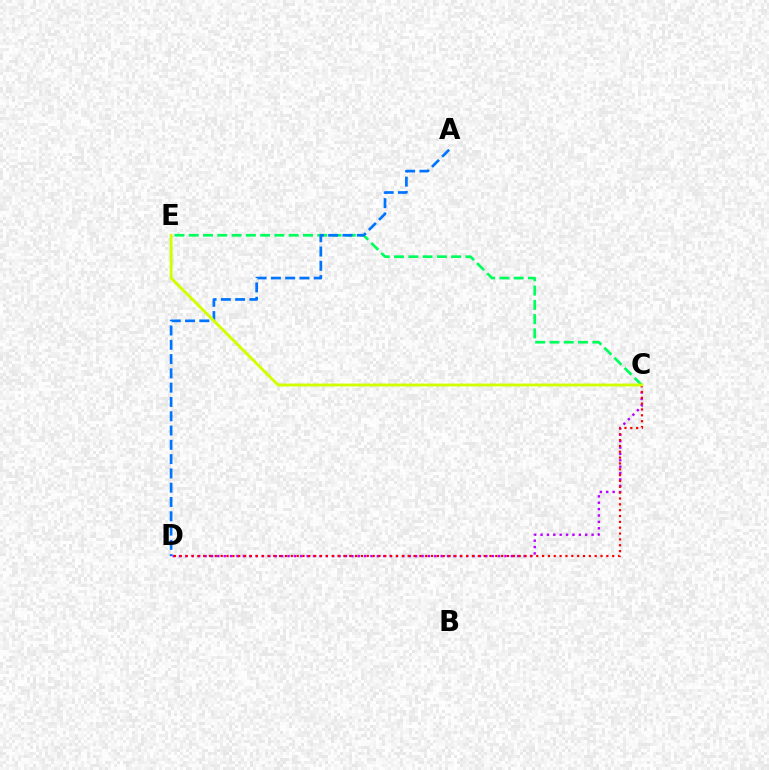{('C', 'D'): [{'color': '#b900ff', 'line_style': 'dotted', 'thickness': 1.73}, {'color': '#ff0000', 'line_style': 'dotted', 'thickness': 1.59}], ('C', 'E'): [{'color': '#00ff5c', 'line_style': 'dashed', 'thickness': 1.94}, {'color': '#d1ff00', 'line_style': 'solid', 'thickness': 2.08}], ('A', 'D'): [{'color': '#0074ff', 'line_style': 'dashed', 'thickness': 1.94}]}